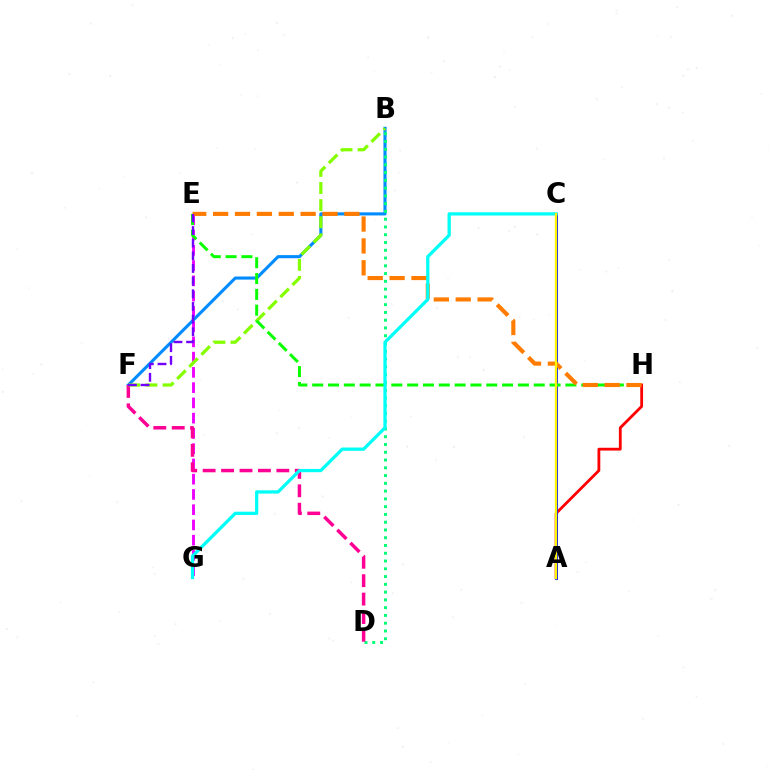{('A', 'H'): [{'color': '#ff0000', 'line_style': 'solid', 'thickness': 2.02}], ('B', 'F'): [{'color': '#008cff', 'line_style': 'solid', 'thickness': 2.23}, {'color': '#84ff00', 'line_style': 'dashed', 'thickness': 2.33}], ('B', 'D'): [{'color': '#00ff74', 'line_style': 'dotted', 'thickness': 2.11}], ('E', 'G'): [{'color': '#ee00ff', 'line_style': 'dashed', 'thickness': 2.07}], ('D', 'F'): [{'color': '#ff0094', 'line_style': 'dashed', 'thickness': 2.5}], ('A', 'C'): [{'color': '#0010ff', 'line_style': 'solid', 'thickness': 2.03}, {'color': '#fcf500', 'line_style': 'solid', 'thickness': 1.66}], ('E', 'H'): [{'color': '#08ff00', 'line_style': 'dashed', 'thickness': 2.15}, {'color': '#ff7c00', 'line_style': 'dashed', 'thickness': 2.97}], ('E', 'F'): [{'color': '#7200ff', 'line_style': 'dashed', 'thickness': 1.72}], ('C', 'G'): [{'color': '#00fff6', 'line_style': 'solid', 'thickness': 2.34}]}